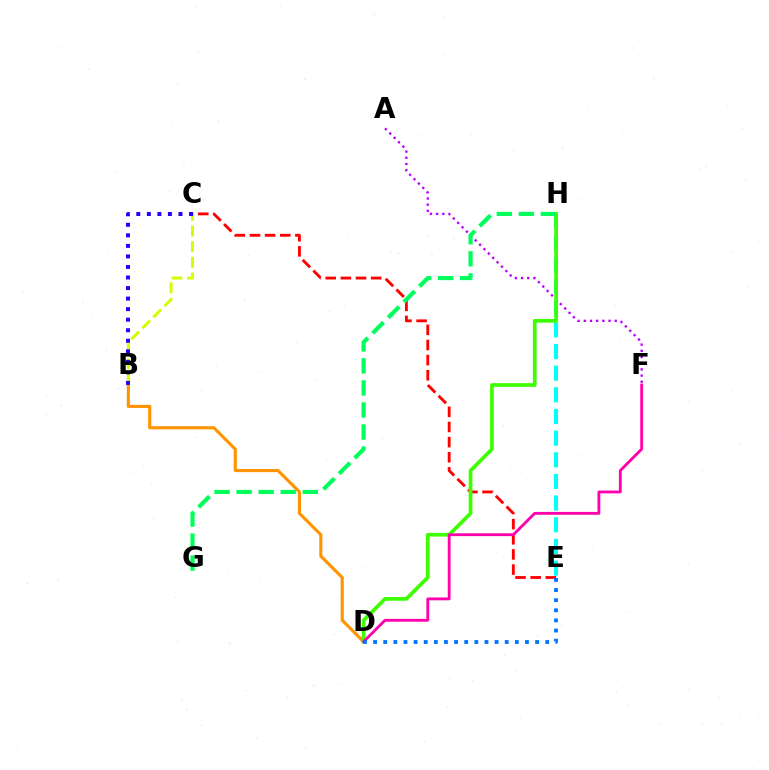{('A', 'F'): [{'color': '#b900ff', 'line_style': 'dotted', 'thickness': 1.68}], ('B', 'D'): [{'color': '#ff9400', 'line_style': 'solid', 'thickness': 2.24}], ('E', 'H'): [{'color': '#00fff6', 'line_style': 'dashed', 'thickness': 2.94}], ('C', 'E'): [{'color': '#ff0000', 'line_style': 'dashed', 'thickness': 2.06}], ('D', 'H'): [{'color': '#3dff00', 'line_style': 'solid', 'thickness': 2.67}], ('D', 'F'): [{'color': '#ff00ac', 'line_style': 'solid', 'thickness': 2.03}], ('D', 'E'): [{'color': '#0074ff', 'line_style': 'dotted', 'thickness': 2.75}], ('B', 'C'): [{'color': '#d1ff00', 'line_style': 'dashed', 'thickness': 2.12}, {'color': '#2500ff', 'line_style': 'dotted', 'thickness': 2.86}], ('G', 'H'): [{'color': '#00ff5c', 'line_style': 'dashed', 'thickness': 3.0}]}